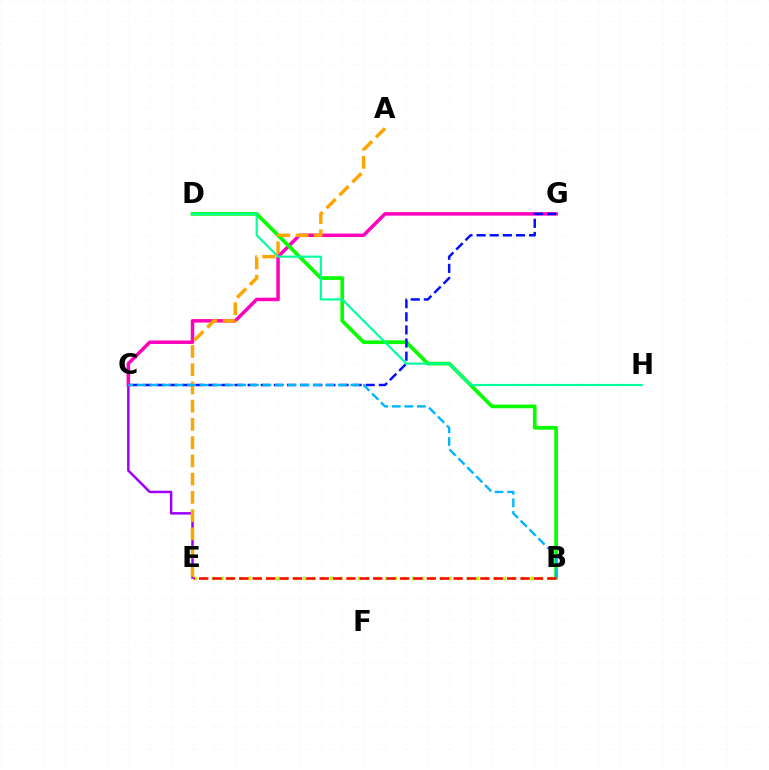{('C', 'E'): [{'color': '#9b00ff', 'line_style': 'solid', 'thickness': 1.79}], ('C', 'G'): [{'color': '#ff00bd', 'line_style': 'solid', 'thickness': 2.51}, {'color': '#0010ff', 'line_style': 'dashed', 'thickness': 1.78}], ('B', 'D'): [{'color': '#08ff00', 'line_style': 'solid', 'thickness': 2.66}], ('D', 'H'): [{'color': '#00ff9d', 'line_style': 'solid', 'thickness': 1.56}], ('A', 'E'): [{'color': '#ffa500', 'line_style': 'dashed', 'thickness': 2.48}], ('B', 'E'): [{'color': '#b3ff00', 'line_style': 'dotted', 'thickness': 2.47}, {'color': '#ff0000', 'line_style': 'dashed', 'thickness': 1.82}], ('B', 'C'): [{'color': '#00b5ff', 'line_style': 'dashed', 'thickness': 1.71}]}